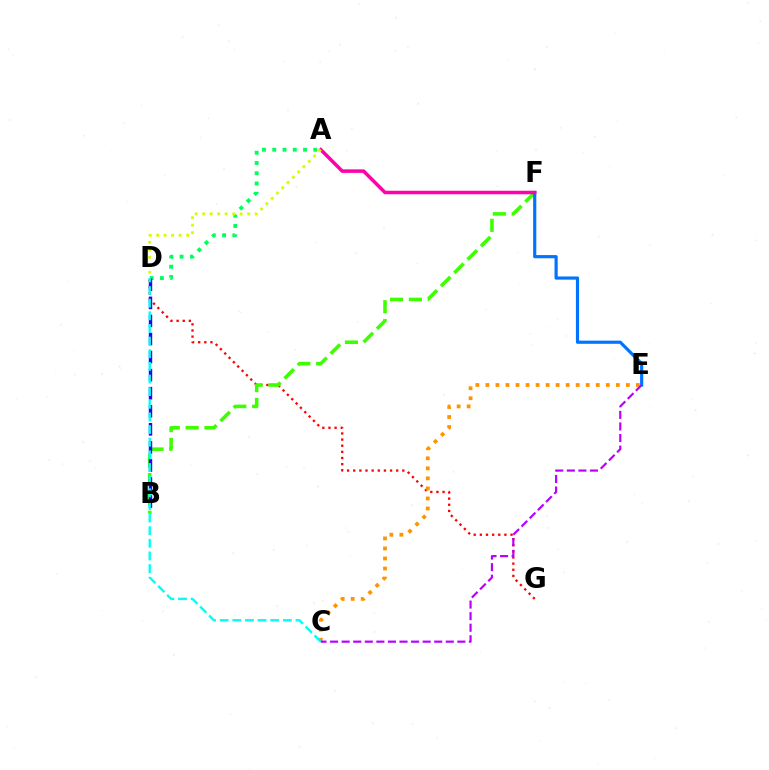{('D', 'G'): [{'color': '#ff0000', 'line_style': 'dotted', 'thickness': 1.67}], ('B', 'F'): [{'color': '#3dff00', 'line_style': 'dashed', 'thickness': 2.56}], ('A', 'D'): [{'color': '#00ff5c', 'line_style': 'dotted', 'thickness': 2.79}, {'color': '#d1ff00', 'line_style': 'dotted', 'thickness': 2.04}], ('E', 'F'): [{'color': '#0074ff', 'line_style': 'solid', 'thickness': 2.28}], ('C', 'E'): [{'color': '#ff9400', 'line_style': 'dotted', 'thickness': 2.73}, {'color': '#b900ff', 'line_style': 'dashed', 'thickness': 1.57}], ('A', 'F'): [{'color': '#ff00ac', 'line_style': 'solid', 'thickness': 2.54}], ('B', 'D'): [{'color': '#2500ff', 'line_style': 'dashed', 'thickness': 2.45}], ('C', 'D'): [{'color': '#00fff6', 'line_style': 'dashed', 'thickness': 1.72}]}